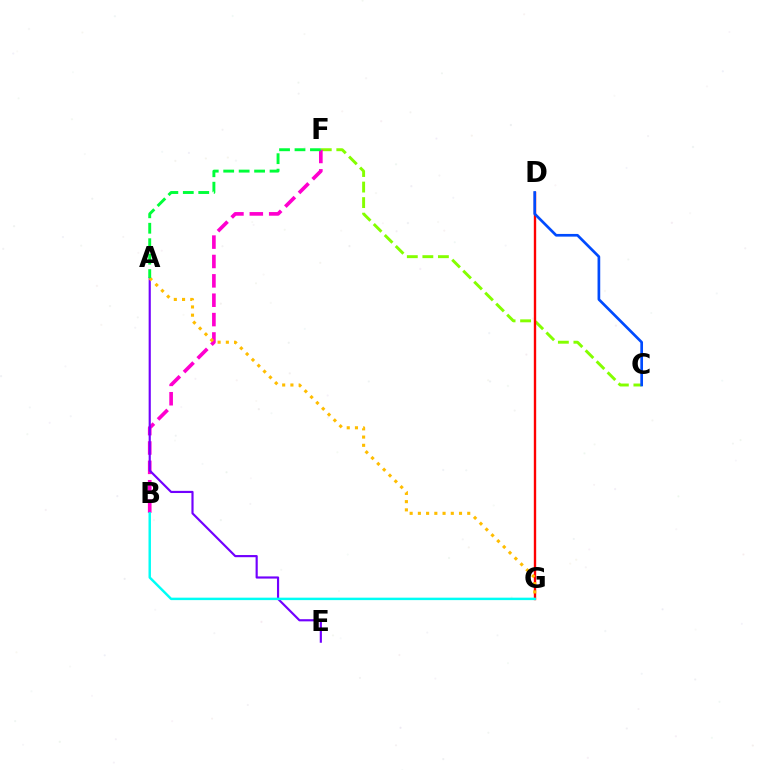{('C', 'F'): [{'color': '#84ff00', 'line_style': 'dashed', 'thickness': 2.11}], ('D', 'G'): [{'color': '#ff0000', 'line_style': 'solid', 'thickness': 1.71}], ('B', 'F'): [{'color': '#ff00cf', 'line_style': 'dashed', 'thickness': 2.63}], ('A', 'E'): [{'color': '#7200ff', 'line_style': 'solid', 'thickness': 1.56}], ('C', 'D'): [{'color': '#004bff', 'line_style': 'solid', 'thickness': 1.94}], ('A', 'G'): [{'color': '#ffbd00', 'line_style': 'dotted', 'thickness': 2.24}], ('B', 'G'): [{'color': '#00fff6', 'line_style': 'solid', 'thickness': 1.77}], ('A', 'F'): [{'color': '#00ff39', 'line_style': 'dashed', 'thickness': 2.1}]}